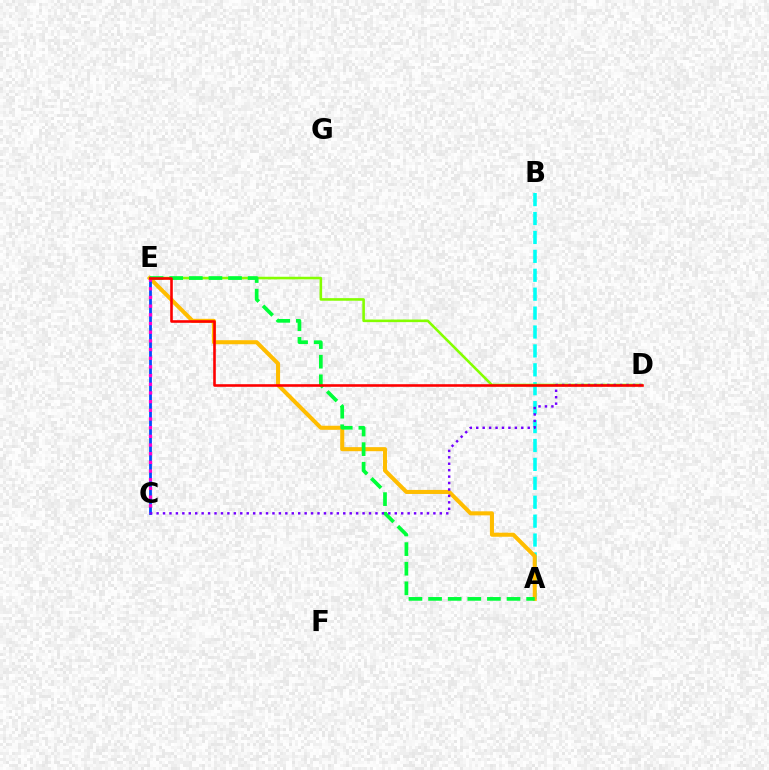{('A', 'B'): [{'color': '#00fff6', 'line_style': 'dashed', 'thickness': 2.57}], ('D', 'E'): [{'color': '#84ff00', 'line_style': 'solid', 'thickness': 1.86}, {'color': '#ff0000', 'line_style': 'solid', 'thickness': 1.87}], ('A', 'E'): [{'color': '#ffbd00', 'line_style': 'solid', 'thickness': 2.92}, {'color': '#00ff39', 'line_style': 'dashed', 'thickness': 2.66}], ('C', 'E'): [{'color': '#004bff', 'line_style': 'solid', 'thickness': 2.01}, {'color': '#ff00cf', 'line_style': 'dotted', 'thickness': 2.36}], ('C', 'D'): [{'color': '#7200ff', 'line_style': 'dotted', 'thickness': 1.75}]}